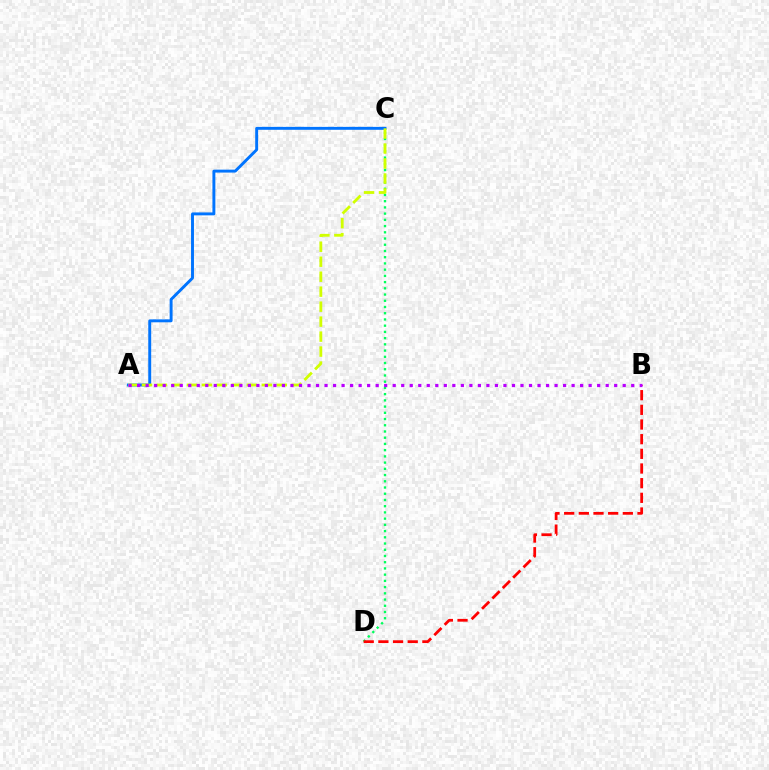{('C', 'D'): [{'color': '#00ff5c', 'line_style': 'dotted', 'thickness': 1.69}], ('A', 'C'): [{'color': '#0074ff', 'line_style': 'solid', 'thickness': 2.1}, {'color': '#d1ff00', 'line_style': 'dashed', 'thickness': 2.04}], ('B', 'D'): [{'color': '#ff0000', 'line_style': 'dashed', 'thickness': 1.99}], ('A', 'B'): [{'color': '#b900ff', 'line_style': 'dotted', 'thickness': 2.31}]}